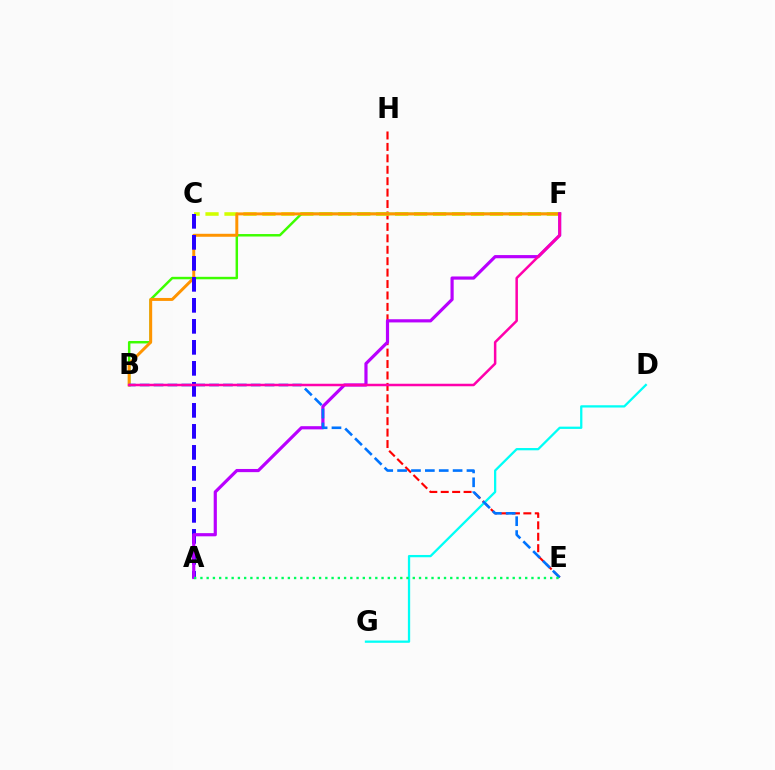{('E', 'H'): [{'color': '#ff0000', 'line_style': 'dashed', 'thickness': 1.55}], ('C', 'F'): [{'color': '#d1ff00', 'line_style': 'dashed', 'thickness': 2.58}], ('B', 'F'): [{'color': '#3dff00', 'line_style': 'solid', 'thickness': 1.78}, {'color': '#ff9400', 'line_style': 'solid', 'thickness': 2.14}, {'color': '#ff00ac', 'line_style': 'solid', 'thickness': 1.8}], ('D', 'G'): [{'color': '#00fff6', 'line_style': 'solid', 'thickness': 1.64}], ('A', 'C'): [{'color': '#2500ff', 'line_style': 'dashed', 'thickness': 2.85}], ('A', 'F'): [{'color': '#b900ff', 'line_style': 'solid', 'thickness': 2.29}], ('B', 'E'): [{'color': '#0074ff', 'line_style': 'dashed', 'thickness': 1.89}], ('A', 'E'): [{'color': '#00ff5c', 'line_style': 'dotted', 'thickness': 1.7}]}